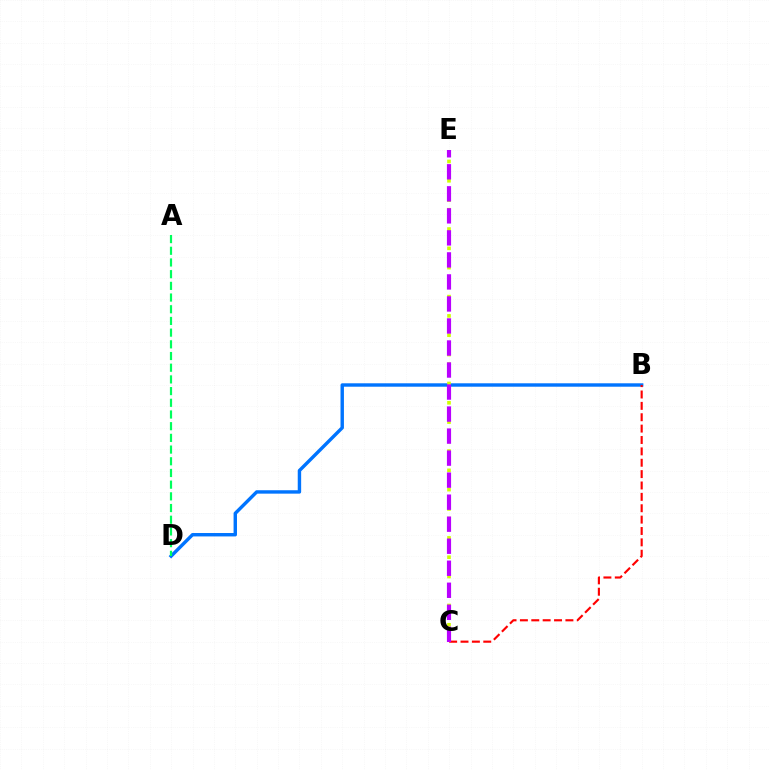{('B', 'D'): [{'color': '#0074ff', 'line_style': 'solid', 'thickness': 2.46}], ('A', 'D'): [{'color': '#00ff5c', 'line_style': 'dashed', 'thickness': 1.59}], ('C', 'E'): [{'color': '#d1ff00', 'line_style': 'dotted', 'thickness': 2.62}, {'color': '#b900ff', 'line_style': 'dashed', 'thickness': 2.99}], ('B', 'C'): [{'color': '#ff0000', 'line_style': 'dashed', 'thickness': 1.55}]}